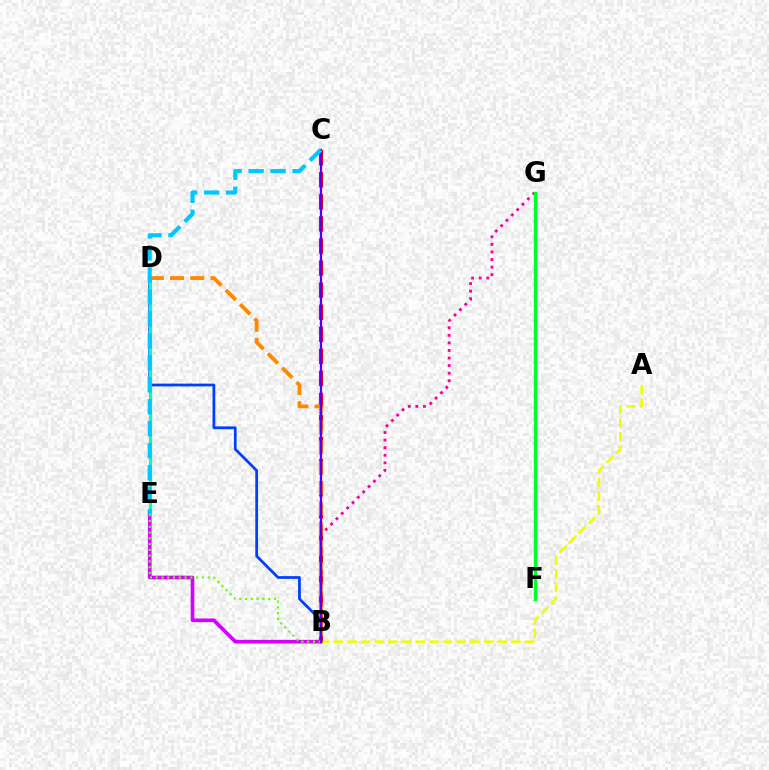{('B', 'D'): [{'color': '#003fff', 'line_style': 'solid', 'thickness': 1.99}, {'color': '#ff8800', 'line_style': 'dashed', 'thickness': 2.75}], ('B', 'E'): [{'color': '#d600ff', 'line_style': 'solid', 'thickness': 2.65}, {'color': '#66ff00', 'line_style': 'dotted', 'thickness': 1.57}], ('A', 'B'): [{'color': '#eeff00', 'line_style': 'dashed', 'thickness': 1.85}], ('B', 'G'): [{'color': '#ff00a0', 'line_style': 'dotted', 'thickness': 2.06}], ('B', 'C'): [{'color': '#ff0000', 'line_style': 'dashed', 'thickness': 3.0}, {'color': '#4f00ff', 'line_style': 'solid', 'thickness': 1.65}], ('F', 'G'): [{'color': '#00ff27', 'line_style': 'solid', 'thickness': 2.42}], ('D', 'E'): [{'color': '#00ffaf', 'line_style': 'solid', 'thickness': 2.26}], ('C', 'E'): [{'color': '#00c7ff', 'line_style': 'dashed', 'thickness': 2.98}]}